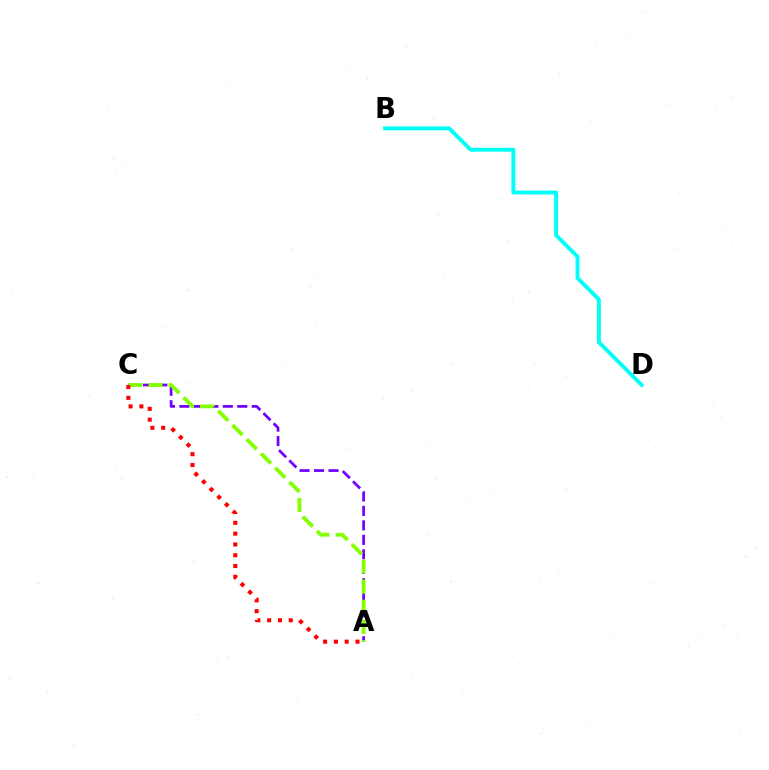{('A', 'C'): [{'color': '#7200ff', 'line_style': 'dashed', 'thickness': 1.97}, {'color': '#84ff00', 'line_style': 'dashed', 'thickness': 2.73}, {'color': '#ff0000', 'line_style': 'dotted', 'thickness': 2.93}], ('B', 'D'): [{'color': '#00fff6', 'line_style': 'solid', 'thickness': 2.8}]}